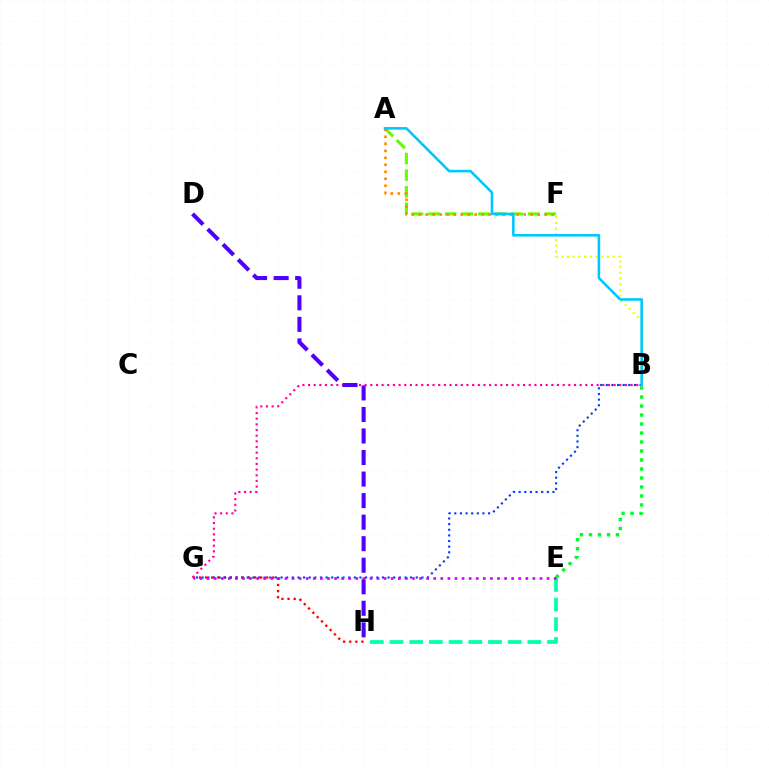{('G', 'H'): [{'color': '#ff0000', 'line_style': 'dotted', 'thickness': 1.66}], ('B', 'G'): [{'color': '#ff00a0', 'line_style': 'dotted', 'thickness': 1.54}, {'color': '#003fff', 'line_style': 'dotted', 'thickness': 1.53}], ('A', 'F'): [{'color': '#66ff00', 'line_style': 'dashed', 'thickness': 2.26}, {'color': '#ff8800', 'line_style': 'dotted', 'thickness': 1.9}], ('D', 'H'): [{'color': '#4f00ff', 'line_style': 'dashed', 'thickness': 2.93}], ('B', 'E'): [{'color': '#00ff27', 'line_style': 'dotted', 'thickness': 2.44}], ('E', 'H'): [{'color': '#00ffaf', 'line_style': 'dashed', 'thickness': 2.68}], ('B', 'F'): [{'color': '#eeff00', 'line_style': 'dotted', 'thickness': 1.55}], ('E', 'G'): [{'color': '#d600ff', 'line_style': 'dotted', 'thickness': 1.92}], ('A', 'B'): [{'color': '#00c7ff', 'line_style': 'solid', 'thickness': 1.86}]}